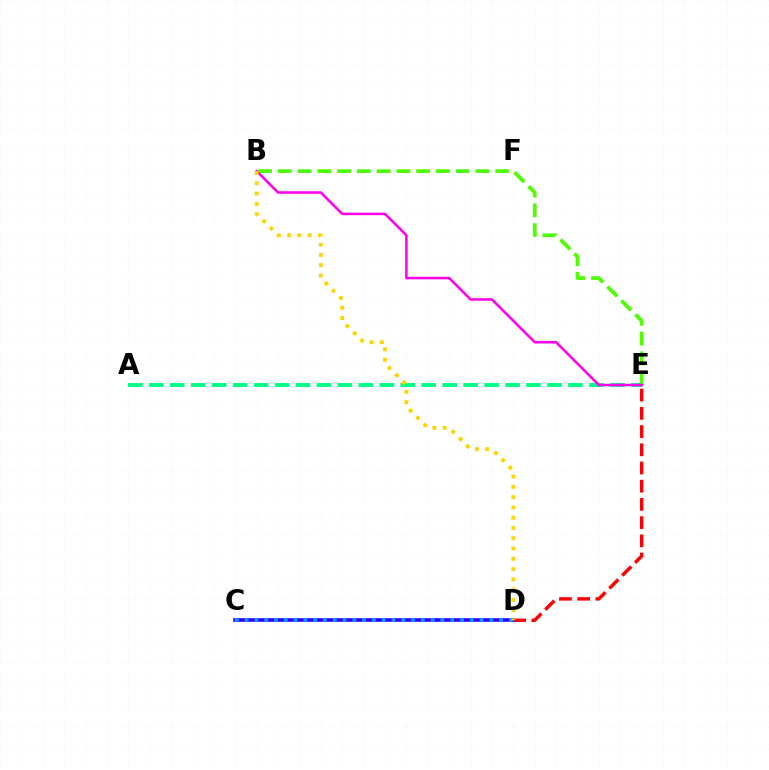{('B', 'E'): [{'color': '#4fff00', 'line_style': 'dashed', 'thickness': 2.68}, {'color': '#ff00ed', 'line_style': 'solid', 'thickness': 1.83}], ('D', 'E'): [{'color': '#ff0000', 'line_style': 'dashed', 'thickness': 2.47}], ('C', 'D'): [{'color': '#3700ff', 'line_style': 'solid', 'thickness': 2.64}, {'color': '#009eff', 'line_style': 'dotted', 'thickness': 2.66}], ('A', 'E'): [{'color': '#00ff86', 'line_style': 'dashed', 'thickness': 2.85}], ('B', 'D'): [{'color': '#ffd500', 'line_style': 'dotted', 'thickness': 2.79}]}